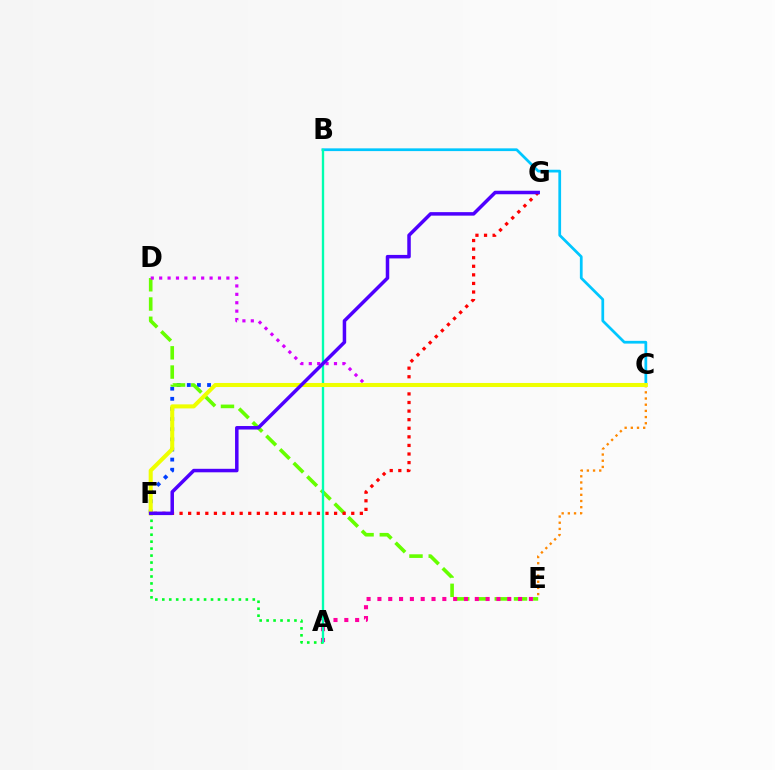{('A', 'F'): [{'color': '#00ff27', 'line_style': 'dotted', 'thickness': 1.89}], ('B', 'C'): [{'color': '#00c7ff', 'line_style': 'solid', 'thickness': 1.97}], ('C', 'F'): [{'color': '#003fff', 'line_style': 'dotted', 'thickness': 2.75}, {'color': '#eeff00', 'line_style': 'solid', 'thickness': 2.91}], ('C', 'E'): [{'color': '#ff8800', 'line_style': 'dotted', 'thickness': 1.68}], ('D', 'E'): [{'color': '#66ff00', 'line_style': 'dashed', 'thickness': 2.62}], ('A', 'E'): [{'color': '#ff00a0', 'line_style': 'dotted', 'thickness': 2.94}], ('A', 'B'): [{'color': '#00ffaf', 'line_style': 'solid', 'thickness': 1.69}], ('C', 'D'): [{'color': '#d600ff', 'line_style': 'dotted', 'thickness': 2.28}], ('F', 'G'): [{'color': '#ff0000', 'line_style': 'dotted', 'thickness': 2.33}, {'color': '#4f00ff', 'line_style': 'solid', 'thickness': 2.52}]}